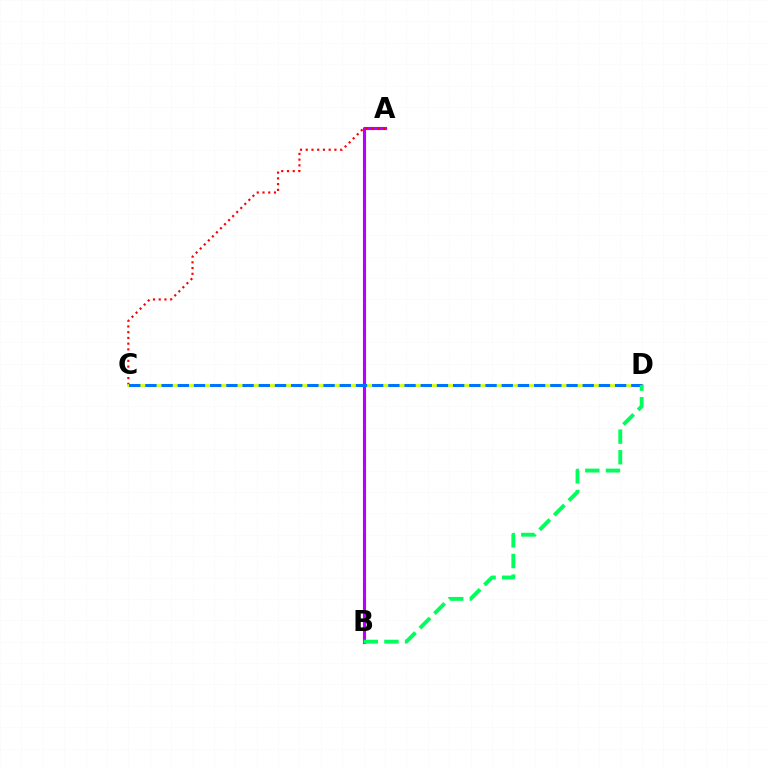{('A', 'B'): [{'color': '#b900ff', 'line_style': 'solid', 'thickness': 2.26}], ('A', 'C'): [{'color': '#ff0000', 'line_style': 'dotted', 'thickness': 1.56}], ('C', 'D'): [{'color': '#d1ff00', 'line_style': 'solid', 'thickness': 1.94}, {'color': '#0074ff', 'line_style': 'dashed', 'thickness': 2.2}], ('B', 'D'): [{'color': '#00ff5c', 'line_style': 'dashed', 'thickness': 2.8}]}